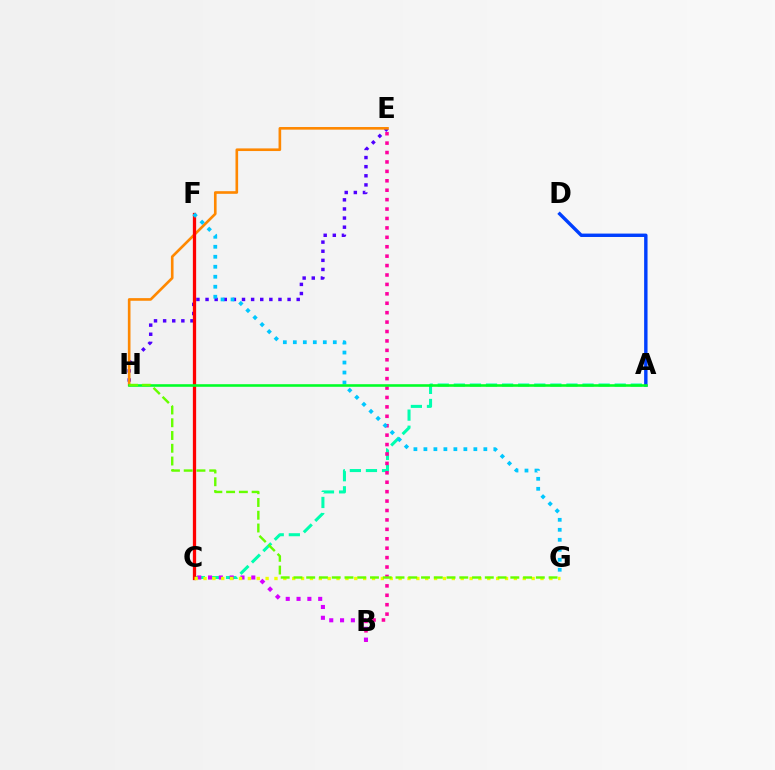{('A', 'D'): [{'color': '#003fff', 'line_style': 'solid', 'thickness': 2.45}], ('A', 'C'): [{'color': '#00ffaf', 'line_style': 'dashed', 'thickness': 2.19}], ('B', 'E'): [{'color': '#ff00a0', 'line_style': 'dotted', 'thickness': 2.56}], ('E', 'H'): [{'color': '#4f00ff', 'line_style': 'dotted', 'thickness': 2.48}, {'color': '#ff8800', 'line_style': 'solid', 'thickness': 1.9}], ('B', 'C'): [{'color': '#d600ff', 'line_style': 'dotted', 'thickness': 2.94}], ('C', 'F'): [{'color': '#ff0000', 'line_style': 'solid', 'thickness': 2.36}], ('C', 'G'): [{'color': '#eeff00', 'line_style': 'dotted', 'thickness': 2.41}], ('F', 'G'): [{'color': '#00c7ff', 'line_style': 'dotted', 'thickness': 2.71}], ('A', 'H'): [{'color': '#00ff27', 'line_style': 'solid', 'thickness': 1.87}], ('G', 'H'): [{'color': '#66ff00', 'line_style': 'dashed', 'thickness': 1.73}]}